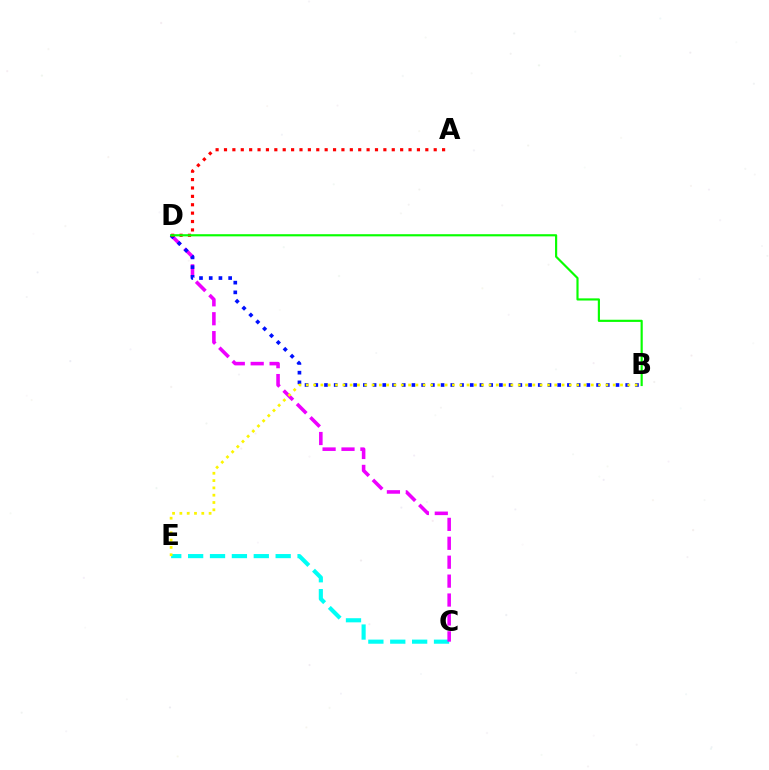{('C', 'E'): [{'color': '#00fff6', 'line_style': 'dashed', 'thickness': 2.97}], ('C', 'D'): [{'color': '#ee00ff', 'line_style': 'dashed', 'thickness': 2.57}], ('B', 'D'): [{'color': '#0010ff', 'line_style': 'dotted', 'thickness': 2.64}, {'color': '#08ff00', 'line_style': 'solid', 'thickness': 1.56}], ('B', 'E'): [{'color': '#fcf500', 'line_style': 'dotted', 'thickness': 1.99}], ('A', 'D'): [{'color': '#ff0000', 'line_style': 'dotted', 'thickness': 2.28}]}